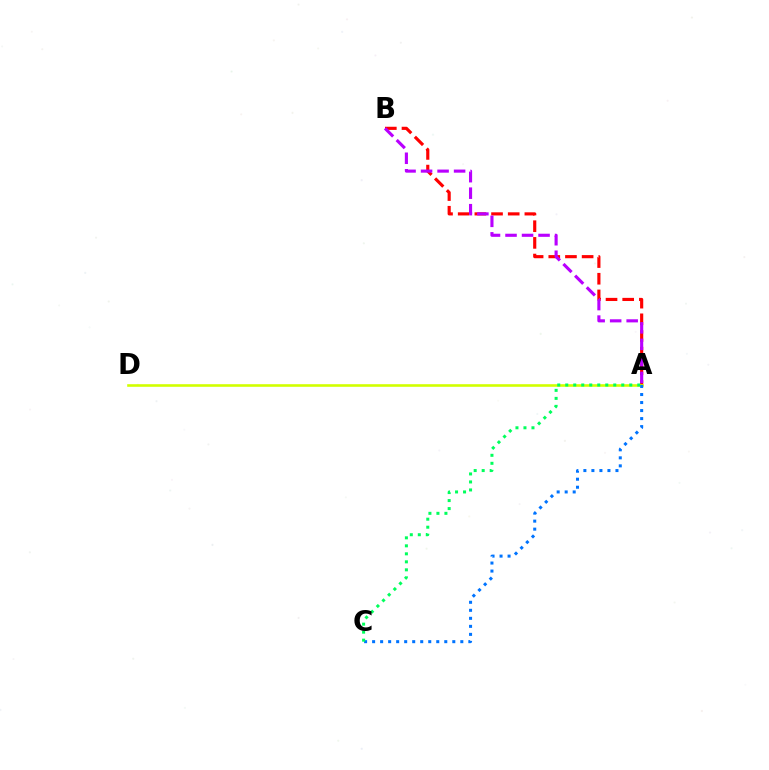{('A', 'B'): [{'color': '#ff0000', 'line_style': 'dashed', 'thickness': 2.26}, {'color': '#b900ff', 'line_style': 'dashed', 'thickness': 2.24}], ('A', 'D'): [{'color': '#d1ff00', 'line_style': 'solid', 'thickness': 1.87}], ('A', 'C'): [{'color': '#0074ff', 'line_style': 'dotted', 'thickness': 2.18}, {'color': '#00ff5c', 'line_style': 'dotted', 'thickness': 2.17}]}